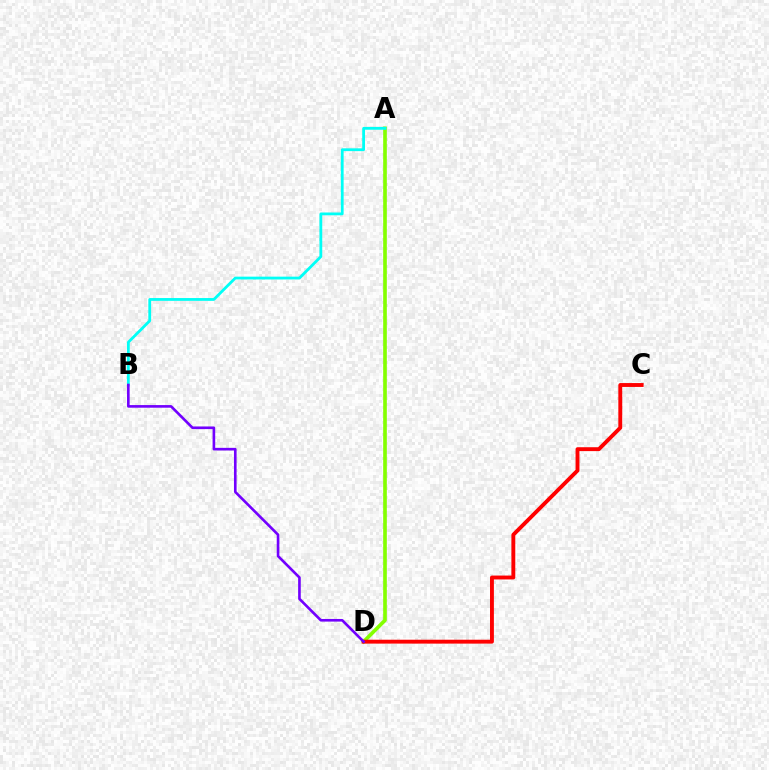{('A', 'D'): [{'color': '#84ff00', 'line_style': 'solid', 'thickness': 2.63}], ('C', 'D'): [{'color': '#ff0000', 'line_style': 'solid', 'thickness': 2.8}], ('A', 'B'): [{'color': '#00fff6', 'line_style': 'solid', 'thickness': 2.01}], ('B', 'D'): [{'color': '#7200ff', 'line_style': 'solid', 'thickness': 1.89}]}